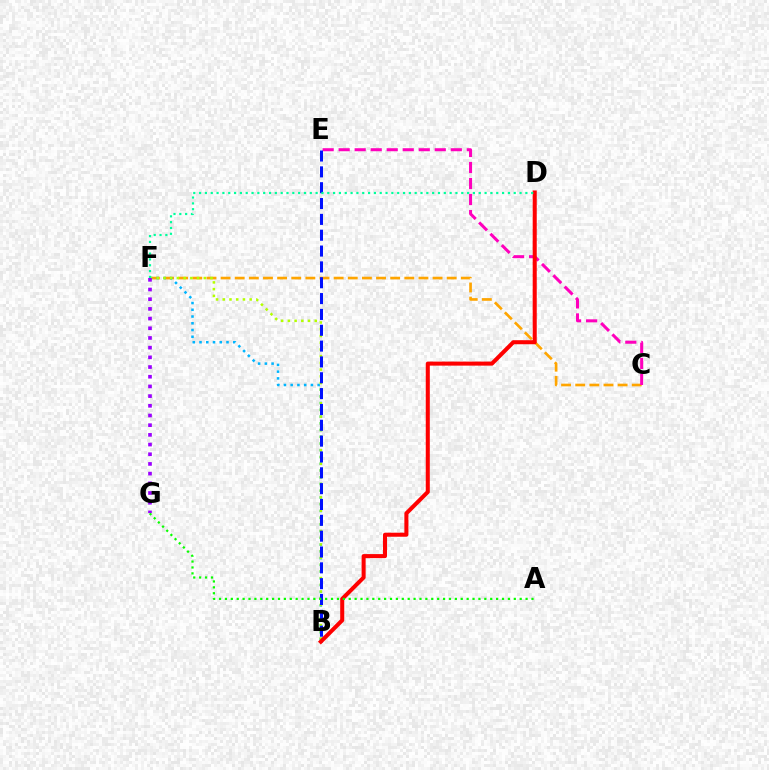{('C', 'F'): [{'color': '#ffa500', 'line_style': 'dashed', 'thickness': 1.92}], ('B', 'F'): [{'color': '#00b5ff', 'line_style': 'dotted', 'thickness': 1.83}, {'color': '#b3ff00', 'line_style': 'dotted', 'thickness': 1.83}], ('C', 'E'): [{'color': '#ff00bd', 'line_style': 'dashed', 'thickness': 2.18}], ('B', 'E'): [{'color': '#0010ff', 'line_style': 'dashed', 'thickness': 2.15}], ('B', 'D'): [{'color': '#ff0000', 'line_style': 'solid', 'thickness': 2.91}], ('D', 'F'): [{'color': '#00ff9d', 'line_style': 'dotted', 'thickness': 1.58}], ('A', 'G'): [{'color': '#08ff00', 'line_style': 'dotted', 'thickness': 1.6}], ('F', 'G'): [{'color': '#9b00ff', 'line_style': 'dotted', 'thickness': 2.63}]}